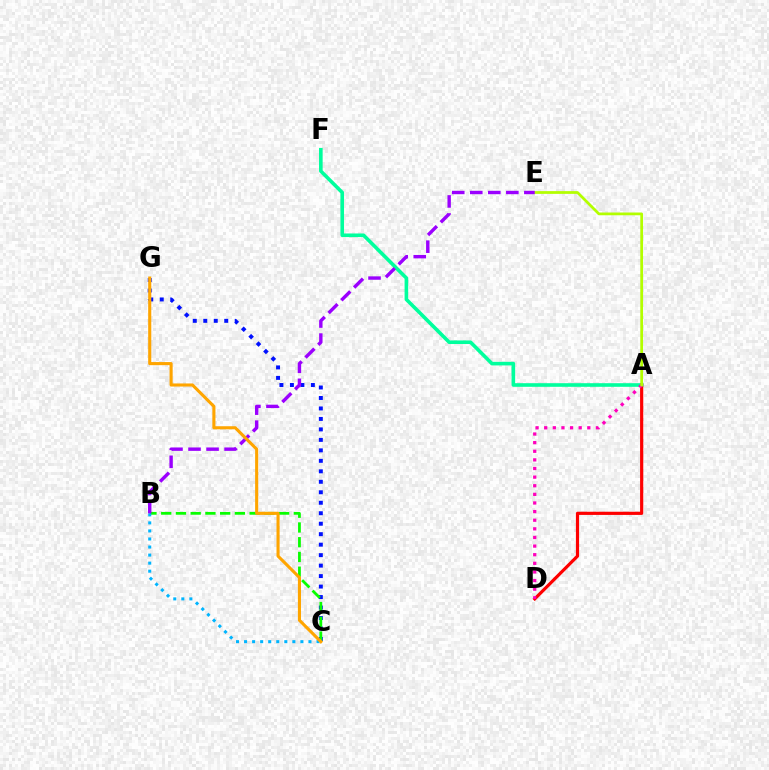{('C', 'G'): [{'color': '#0010ff', 'line_style': 'dotted', 'thickness': 2.85}, {'color': '#ffa500', 'line_style': 'solid', 'thickness': 2.23}], ('B', 'C'): [{'color': '#08ff00', 'line_style': 'dashed', 'thickness': 2.0}, {'color': '#00b5ff', 'line_style': 'dotted', 'thickness': 2.19}], ('A', 'F'): [{'color': '#00ff9d', 'line_style': 'solid', 'thickness': 2.6}], ('A', 'D'): [{'color': '#ff0000', 'line_style': 'solid', 'thickness': 2.29}, {'color': '#ff00bd', 'line_style': 'dotted', 'thickness': 2.34}], ('A', 'E'): [{'color': '#b3ff00', 'line_style': 'solid', 'thickness': 1.98}], ('B', 'E'): [{'color': '#9b00ff', 'line_style': 'dashed', 'thickness': 2.45}]}